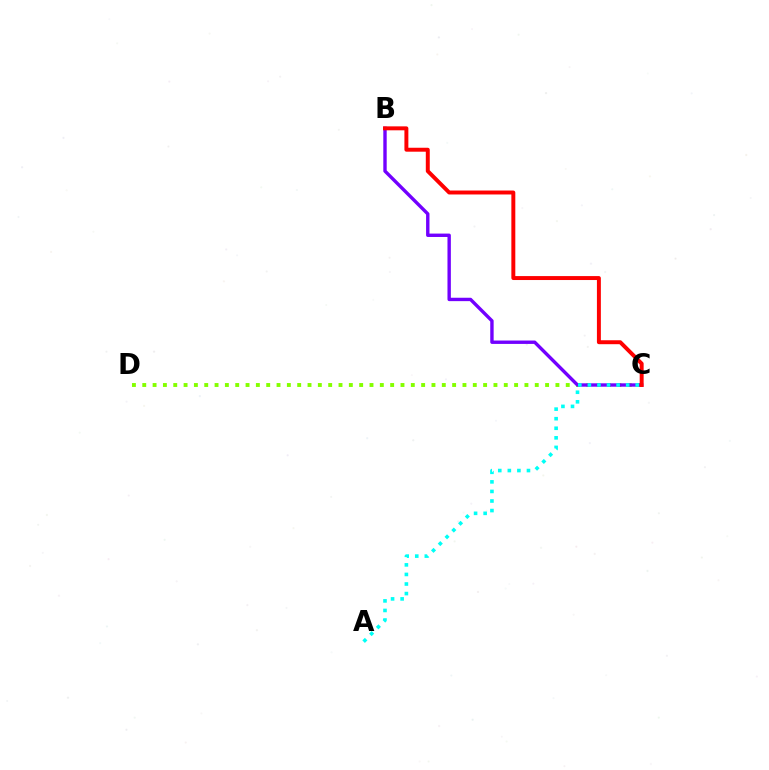{('C', 'D'): [{'color': '#84ff00', 'line_style': 'dotted', 'thickness': 2.81}], ('B', 'C'): [{'color': '#7200ff', 'line_style': 'solid', 'thickness': 2.44}, {'color': '#ff0000', 'line_style': 'solid', 'thickness': 2.84}], ('A', 'C'): [{'color': '#00fff6', 'line_style': 'dotted', 'thickness': 2.6}]}